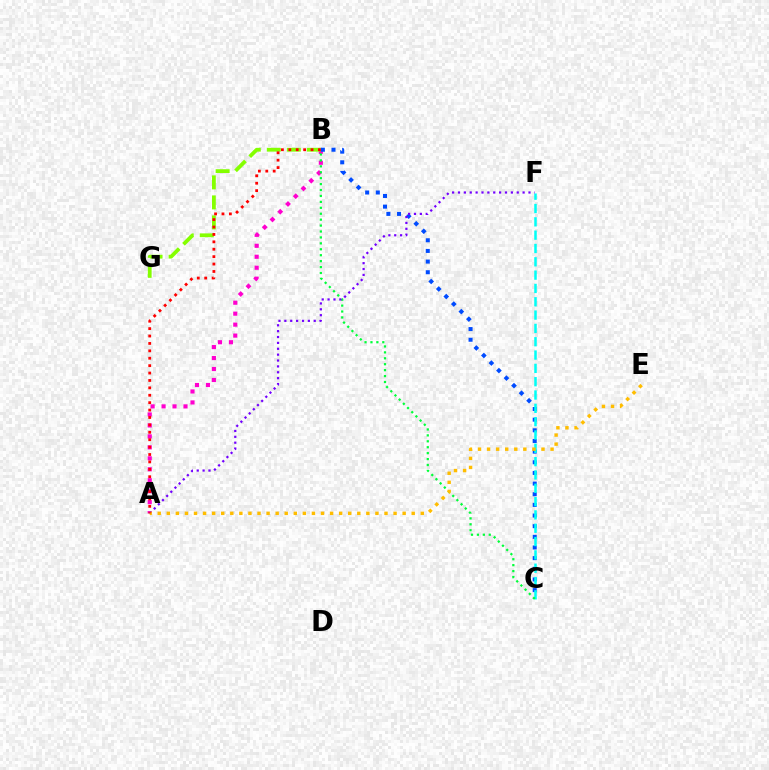{('A', 'B'): [{'color': '#ff00cf', 'line_style': 'dotted', 'thickness': 2.98}, {'color': '#ff0000', 'line_style': 'dotted', 'thickness': 2.01}], ('B', 'G'): [{'color': '#84ff00', 'line_style': 'dashed', 'thickness': 2.72}], ('B', 'C'): [{'color': '#004bff', 'line_style': 'dotted', 'thickness': 2.89}, {'color': '#00ff39', 'line_style': 'dotted', 'thickness': 1.61}], ('C', 'F'): [{'color': '#00fff6', 'line_style': 'dashed', 'thickness': 1.81}], ('A', 'F'): [{'color': '#7200ff', 'line_style': 'dotted', 'thickness': 1.6}], ('A', 'E'): [{'color': '#ffbd00', 'line_style': 'dotted', 'thickness': 2.46}]}